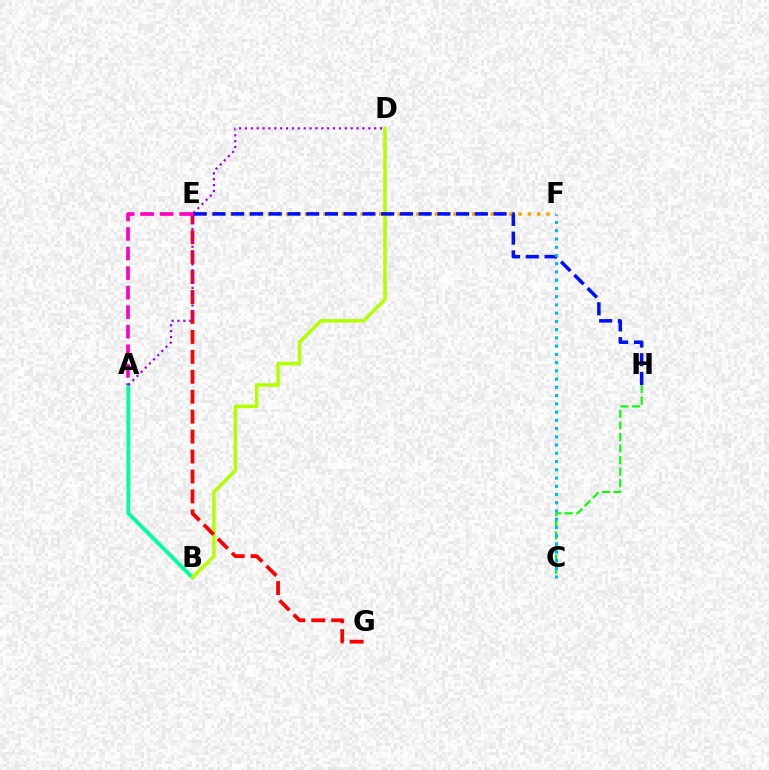{('A', 'B'): [{'color': '#00ff9d', 'line_style': 'solid', 'thickness': 2.75}], ('E', 'F'): [{'color': '#ffa500', 'line_style': 'dotted', 'thickness': 2.53}], ('B', 'D'): [{'color': '#b3ff00', 'line_style': 'solid', 'thickness': 2.52}], ('E', 'G'): [{'color': '#ff0000', 'line_style': 'dashed', 'thickness': 2.71}], ('A', 'E'): [{'color': '#ff00bd', 'line_style': 'dashed', 'thickness': 2.65}], ('C', 'H'): [{'color': '#08ff00', 'line_style': 'dashed', 'thickness': 1.57}], ('A', 'D'): [{'color': '#9b00ff', 'line_style': 'dotted', 'thickness': 1.6}], ('E', 'H'): [{'color': '#0010ff', 'line_style': 'dashed', 'thickness': 2.55}], ('C', 'F'): [{'color': '#00b5ff', 'line_style': 'dotted', 'thickness': 2.24}]}